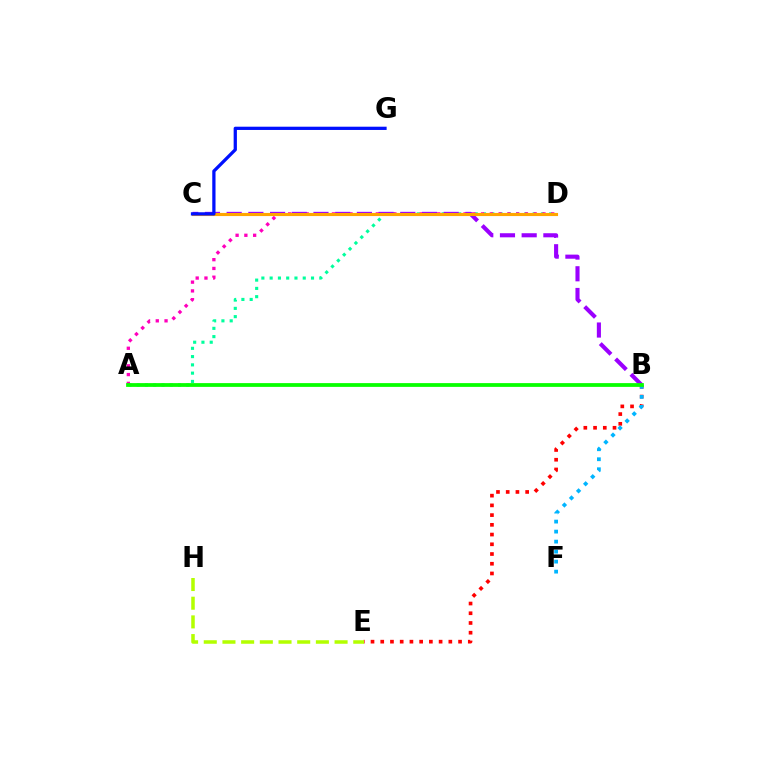{('A', 'D'): [{'color': '#00ff9d', 'line_style': 'dotted', 'thickness': 2.25}, {'color': '#ff00bd', 'line_style': 'dotted', 'thickness': 2.38}], ('B', 'E'): [{'color': '#ff0000', 'line_style': 'dotted', 'thickness': 2.64}], ('E', 'H'): [{'color': '#b3ff00', 'line_style': 'dashed', 'thickness': 2.54}], ('B', 'F'): [{'color': '#00b5ff', 'line_style': 'dotted', 'thickness': 2.72}], ('B', 'C'): [{'color': '#9b00ff', 'line_style': 'dashed', 'thickness': 2.95}], ('A', 'B'): [{'color': '#08ff00', 'line_style': 'solid', 'thickness': 2.71}], ('C', 'D'): [{'color': '#ffa500', 'line_style': 'solid', 'thickness': 2.25}], ('C', 'G'): [{'color': '#0010ff', 'line_style': 'solid', 'thickness': 2.34}]}